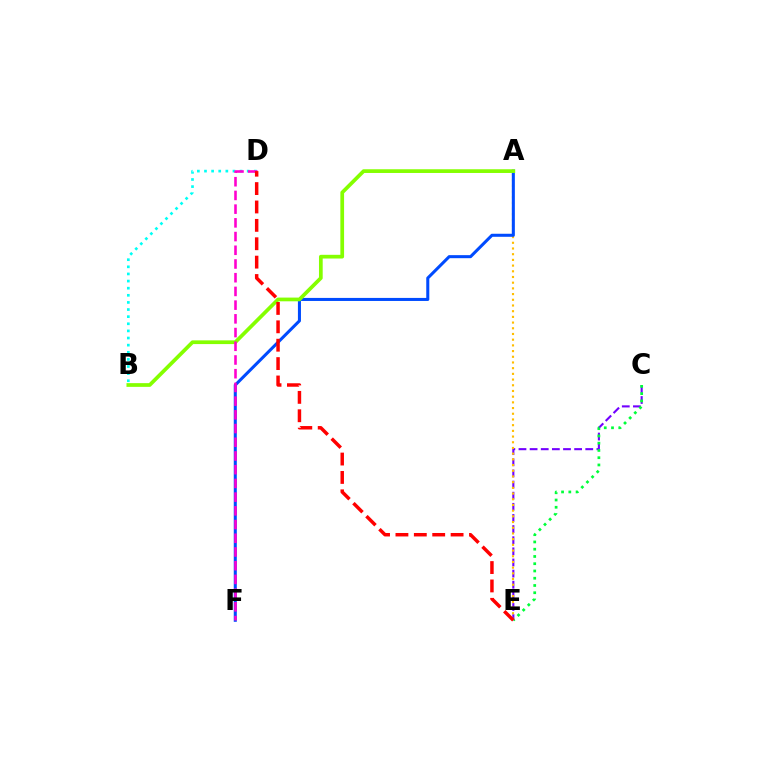{('C', 'E'): [{'color': '#7200ff', 'line_style': 'dashed', 'thickness': 1.51}, {'color': '#00ff39', 'line_style': 'dotted', 'thickness': 1.97}], ('A', 'E'): [{'color': '#ffbd00', 'line_style': 'dotted', 'thickness': 1.55}], ('A', 'F'): [{'color': '#004bff', 'line_style': 'solid', 'thickness': 2.19}], ('A', 'B'): [{'color': '#84ff00', 'line_style': 'solid', 'thickness': 2.68}], ('B', 'D'): [{'color': '#00fff6', 'line_style': 'dotted', 'thickness': 1.93}], ('D', 'F'): [{'color': '#ff00cf', 'line_style': 'dashed', 'thickness': 1.86}], ('D', 'E'): [{'color': '#ff0000', 'line_style': 'dashed', 'thickness': 2.5}]}